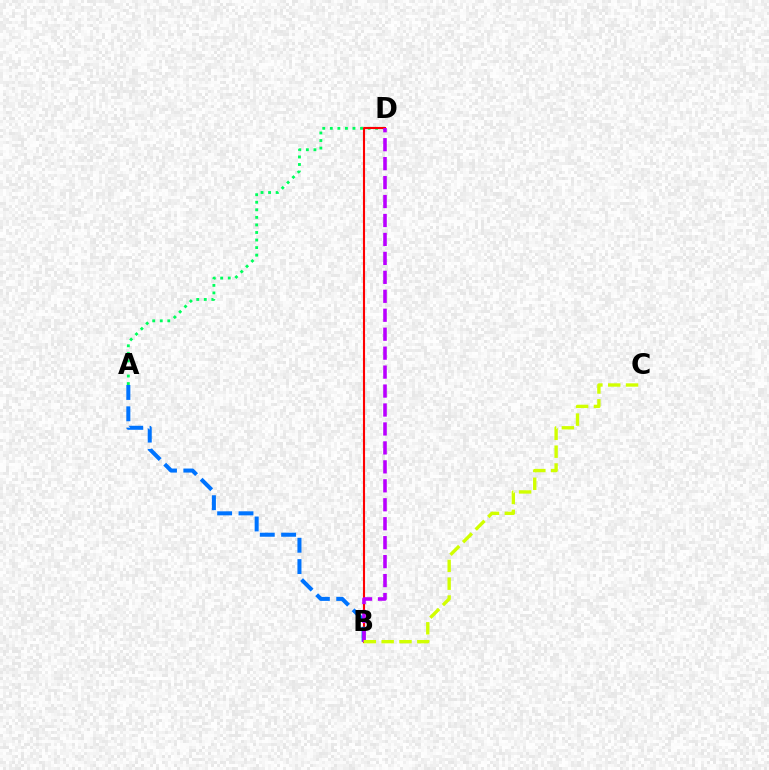{('A', 'D'): [{'color': '#00ff5c', 'line_style': 'dotted', 'thickness': 2.05}], ('B', 'D'): [{'color': '#ff0000', 'line_style': 'solid', 'thickness': 1.52}, {'color': '#b900ff', 'line_style': 'dashed', 'thickness': 2.57}], ('A', 'B'): [{'color': '#0074ff', 'line_style': 'dashed', 'thickness': 2.9}], ('B', 'C'): [{'color': '#d1ff00', 'line_style': 'dashed', 'thickness': 2.42}]}